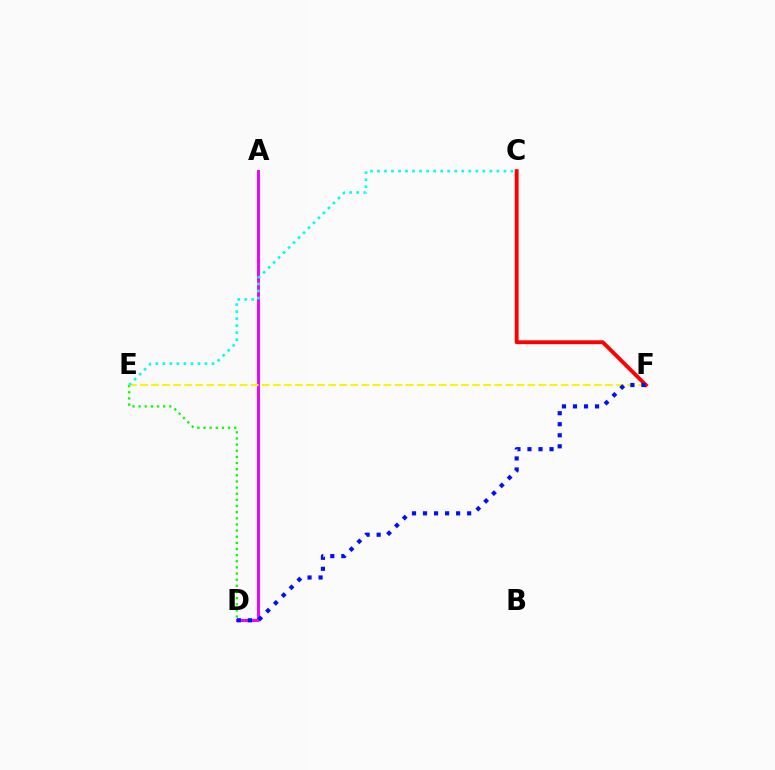{('A', 'D'): [{'color': '#ee00ff', 'line_style': 'solid', 'thickness': 2.11}], ('D', 'E'): [{'color': '#08ff00', 'line_style': 'dotted', 'thickness': 1.67}], ('E', 'F'): [{'color': '#fcf500', 'line_style': 'dashed', 'thickness': 1.5}], ('C', 'F'): [{'color': '#ff0000', 'line_style': 'solid', 'thickness': 2.78}], ('D', 'F'): [{'color': '#0010ff', 'line_style': 'dotted', 'thickness': 3.0}], ('C', 'E'): [{'color': '#00fff6', 'line_style': 'dotted', 'thickness': 1.91}]}